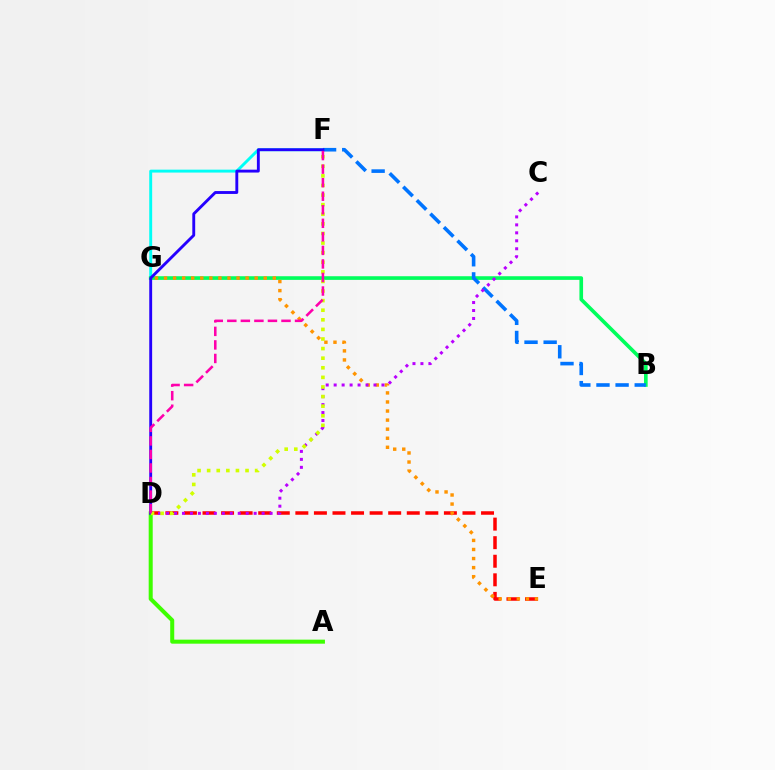{('A', 'D'): [{'color': '#3dff00', 'line_style': 'solid', 'thickness': 2.9}], ('F', 'G'): [{'color': '#00fff6', 'line_style': 'solid', 'thickness': 2.1}], ('B', 'G'): [{'color': '#00ff5c', 'line_style': 'solid', 'thickness': 2.63}], ('D', 'E'): [{'color': '#ff0000', 'line_style': 'dashed', 'thickness': 2.52}], ('E', 'G'): [{'color': '#ff9400', 'line_style': 'dotted', 'thickness': 2.46}], ('B', 'F'): [{'color': '#0074ff', 'line_style': 'dashed', 'thickness': 2.6}], ('C', 'D'): [{'color': '#b900ff', 'line_style': 'dotted', 'thickness': 2.16}], ('D', 'F'): [{'color': '#2500ff', 'line_style': 'solid', 'thickness': 2.07}, {'color': '#d1ff00', 'line_style': 'dotted', 'thickness': 2.61}, {'color': '#ff00ac', 'line_style': 'dashed', 'thickness': 1.84}]}